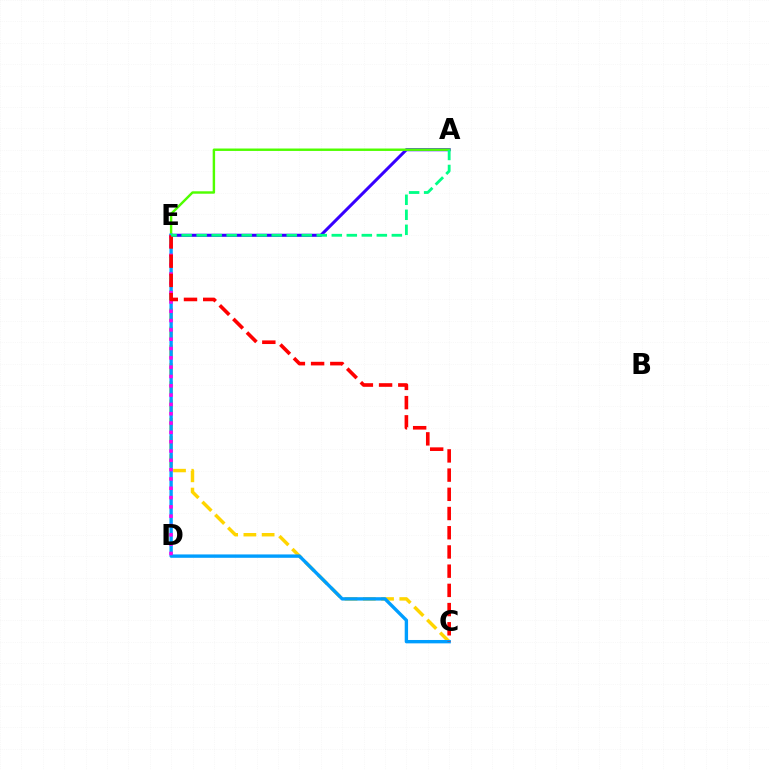{('A', 'E'): [{'color': '#3700ff', 'line_style': 'solid', 'thickness': 2.19}, {'color': '#4fff00', 'line_style': 'solid', 'thickness': 1.75}, {'color': '#00ff86', 'line_style': 'dashed', 'thickness': 2.04}], ('C', 'E'): [{'color': '#ffd500', 'line_style': 'dashed', 'thickness': 2.48}, {'color': '#009eff', 'line_style': 'solid', 'thickness': 2.43}, {'color': '#ff0000', 'line_style': 'dashed', 'thickness': 2.61}], ('D', 'E'): [{'color': '#ff00ed', 'line_style': 'dotted', 'thickness': 2.53}]}